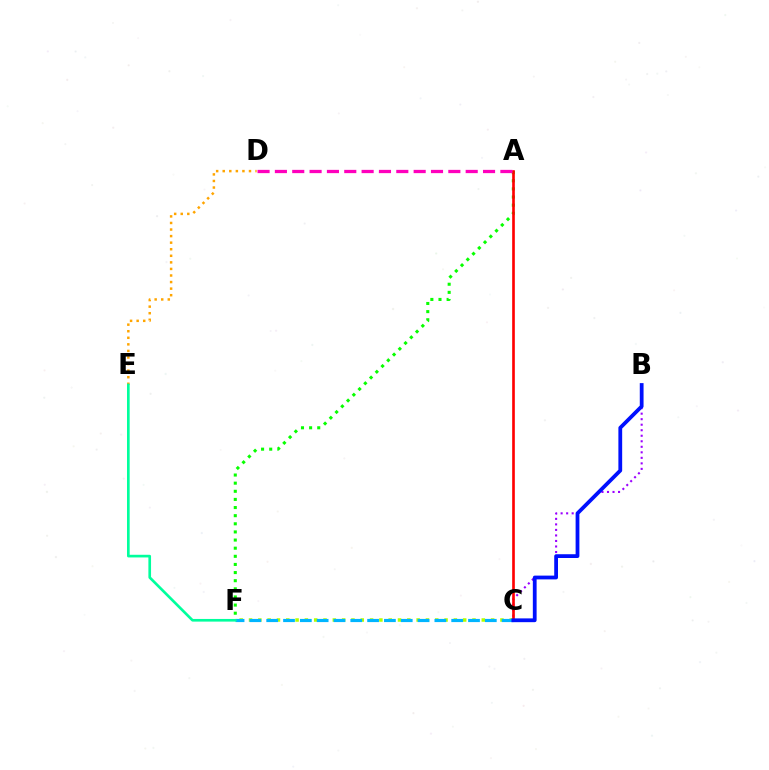{('A', 'F'): [{'color': '#08ff00', 'line_style': 'dotted', 'thickness': 2.21}], ('C', 'F'): [{'color': '#b3ff00', 'line_style': 'dotted', 'thickness': 2.53}, {'color': '#00b5ff', 'line_style': 'dashed', 'thickness': 2.28}], ('D', 'E'): [{'color': '#ffa500', 'line_style': 'dotted', 'thickness': 1.78}], ('B', 'C'): [{'color': '#9b00ff', 'line_style': 'dotted', 'thickness': 1.5}, {'color': '#0010ff', 'line_style': 'solid', 'thickness': 2.72}], ('A', 'C'): [{'color': '#ff0000', 'line_style': 'solid', 'thickness': 1.91}], ('E', 'F'): [{'color': '#00ff9d', 'line_style': 'solid', 'thickness': 1.92}], ('A', 'D'): [{'color': '#ff00bd', 'line_style': 'dashed', 'thickness': 2.36}]}